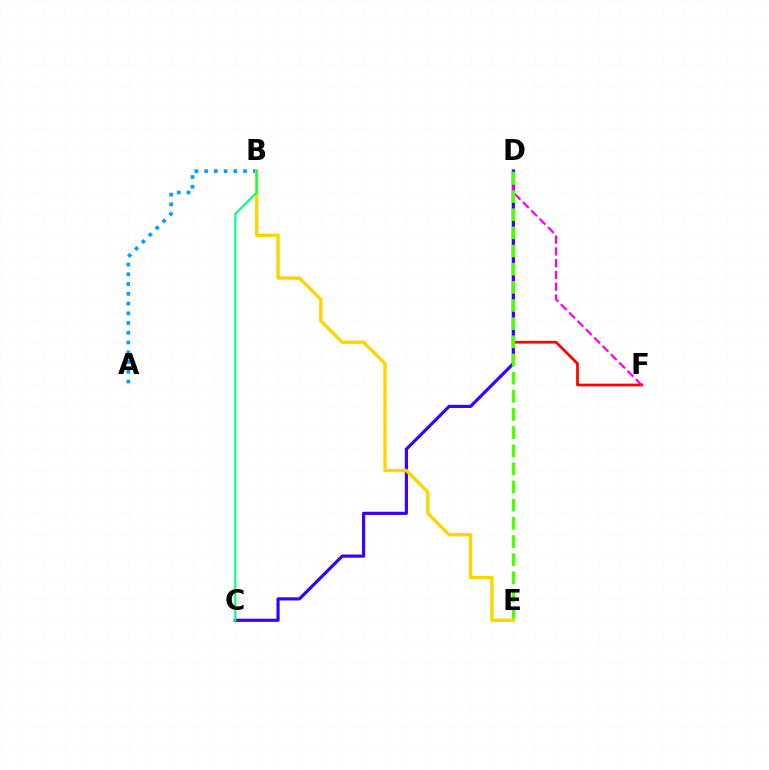{('D', 'F'): [{'color': '#ff0000', 'line_style': 'solid', 'thickness': 1.96}, {'color': '#ff00ed', 'line_style': 'dashed', 'thickness': 1.6}], ('C', 'D'): [{'color': '#3700ff', 'line_style': 'solid', 'thickness': 2.28}], ('A', 'B'): [{'color': '#009eff', 'line_style': 'dotted', 'thickness': 2.65}], ('D', 'E'): [{'color': '#4fff00', 'line_style': 'dashed', 'thickness': 2.47}], ('B', 'E'): [{'color': '#ffd500', 'line_style': 'solid', 'thickness': 2.43}], ('B', 'C'): [{'color': '#00ff86', 'line_style': 'solid', 'thickness': 1.54}]}